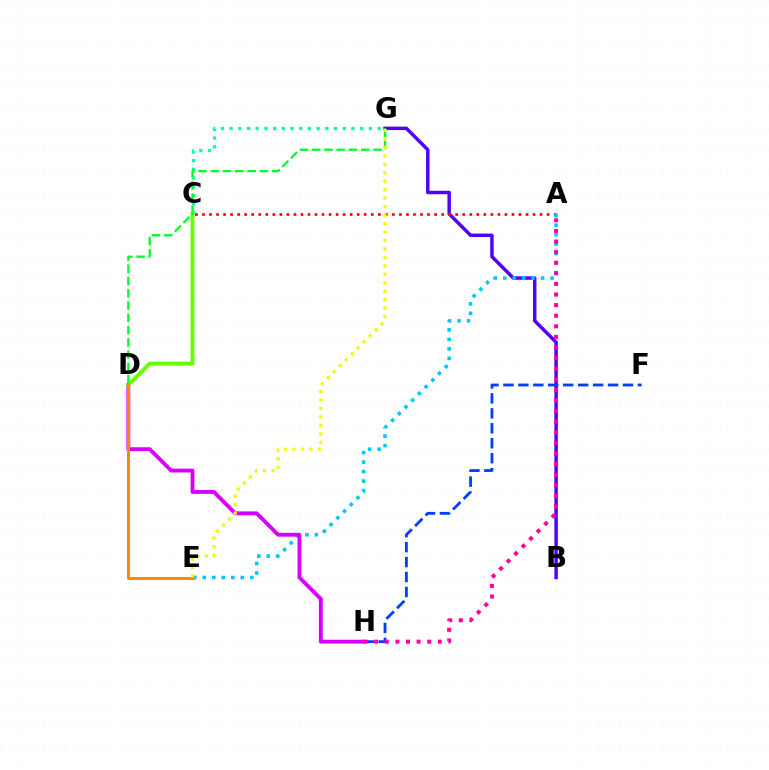{('C', 'G'): [{'color': '#00ffaf', 'line_style': 'dotted', 'thickness': 2.37}], ('B', 'G'): [{'color': '#4f00ff', 'line_style': 'solid', 'thickness': 2.49}], ('A', 'C'): [{'color': '#ff0000', 'line_style': 'dotted', 'thickness': 1.91}], ('A', 'E'): [{'color': '#00c7ff', 'line_style': 'dotted', 'thickness': 2.58}], ('D', 'H'): [{'color': '#d600ff', 'line_style': 'solid', 'thickness': 2.78}], ('F', 'H'): [{'color': '#003fff', 'line_style': 'dashed', 'thickness': 2.03}], ('A', 'H'): [{'color': '#ff00a0', 'line_style': 'dotted', 'thickness': 2.88}], ('C', 'D'): [{'color': '#66ff00', 'line_style': 'solid', 'thickness': 2.8}], ('D', 'G'): [{'color': '#00ff27', 'line_style': 'dashed', 'thickness': 1.67}], ('D', 'E'): [{'color': '#ff8800', 'line_style': 'solid', 'thickness': 2.13}], ('E', 'G'): [{'color': '#eeff00', 'line_style': 'dotted', 'thickness': 2.3}]}